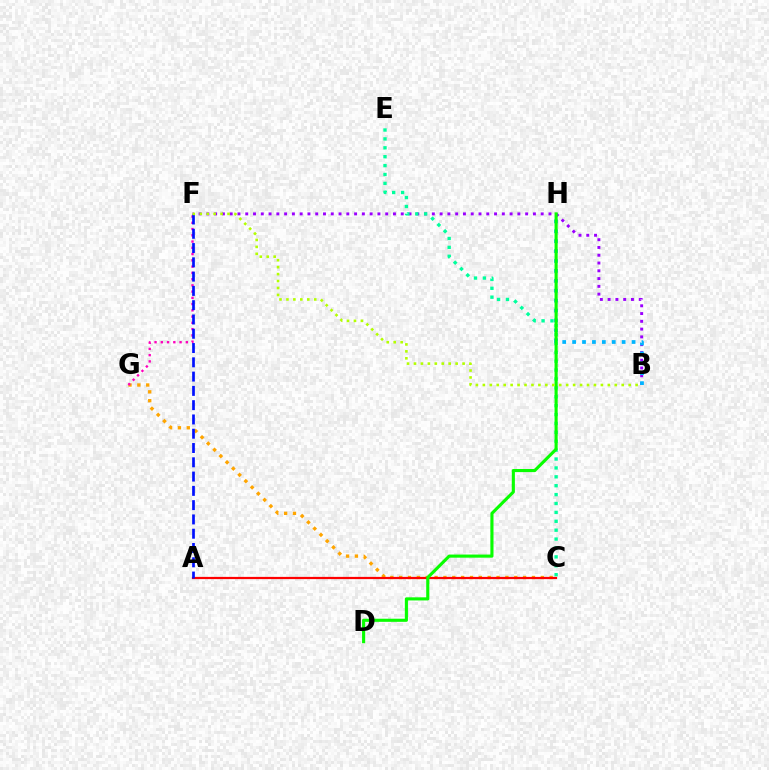{('C', 'G'): [{'color': '#ffa500', 'line_style': 'dotted', 'thickness': 2.41}], ('A', 'C'): [{'color': '#ff0000', 'line_style': 'solid', 'thickness': 1.6}], ('B', 'F'): [{'color': '#9b00ff', 'line_style': 'dotted', 'thickness': 2.11}, {'color': '#b3ff00', 'line_style': 'dotted', 'thickness': 1.89}], ('F', 'G'): [{'color': '#ff00bd', 'line_style': 'dotted', 'thickness': 1.7}], ('C', 'E'): [{'color': '#00ff9d', 'line_style': 'dotted', 'thickness': 2.42}], ('B', 'H'): [{'color': '#00b5ff', 'line_style': 'dotted', 'thickness': 2.69}], ('D', 'H'): [{'color': '#08ff00', 'line_style': 'solid', 'thickness': 2.24}], ('A', 'F'): [{'color': '#0010ff', 'line_style': 'dashed', 'thickness': 1.94}]}